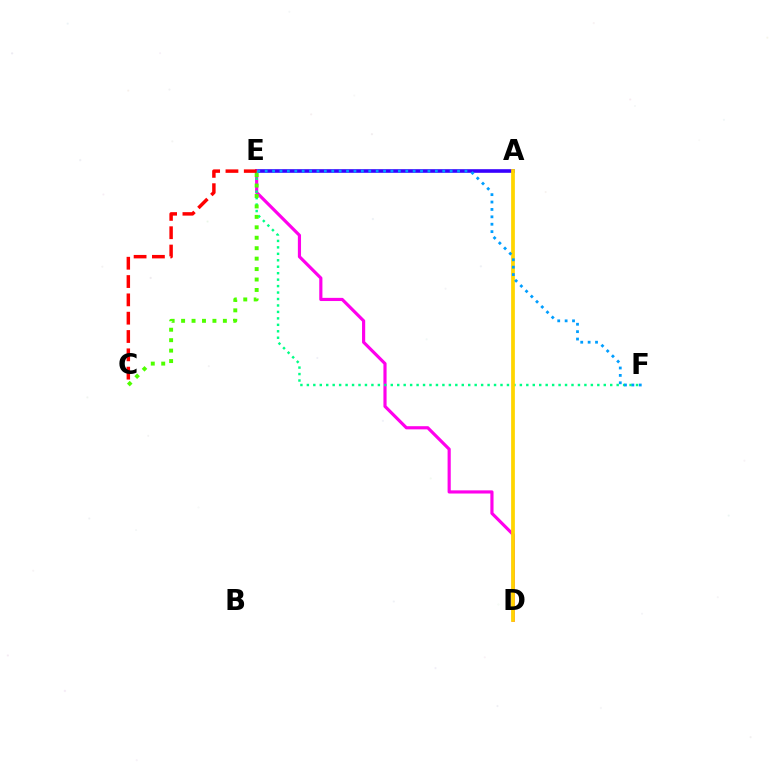{('A', 'E'): [{'color': '#3700ff', 'line_style': 'solid', 'thickness': 2.6}], ('D', 'E'): [{'color': '#ff00ed', 'line_style': 'solid', 'thickness': 2.28}], ('E', 'F'): [{'color': '#00ff86', 'line_style': 'dotted', 'thickness': 1.75}, {'color': '#009eff', 'line_style': 'dotted', 'thickness': 2.01}], ('A', 'D'): [{'color': '#ffd500', 'line_style': 'solid', 'thickness': 2.7}], ('C', 'E'): [{'color': '#4fff00', 'line_style': 'dotted', 'thickness': 2.84}, {'color': '#ff0000', 'line_style': 'dashed', 'thickness': 2.49}]}